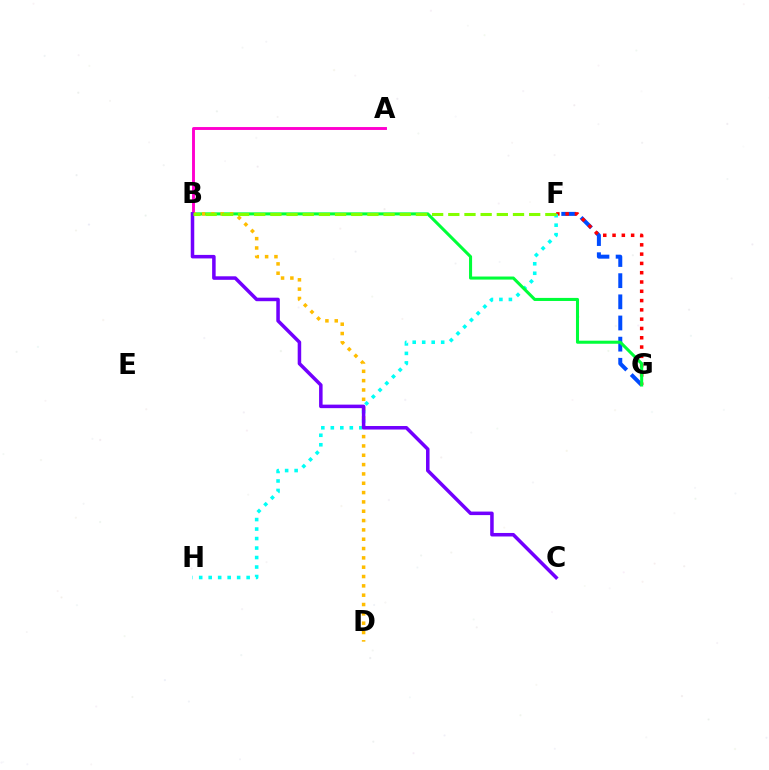{('F', 'G'): [{'color': '#004bff', 'line_style': 'dashed', 'thickness': 2.87}, {'color': '#ff0000', 'line_style': 'dotted', 'thickness': 2.52}], ('F', 'H'): [{'color': '#00fff6', 'line_style': 'dotted', 'thickness': 2.58}], ('A', 'B'): [{'color': '#ff00cf', 'line_style': 'solid', 'thickness': 2.09}], ('B', 'G'): [{'color': '#00ff39', 'line_style': 'solid', 'thickness': 2.2}], ('B', 'D'): [{'color': '#ffbd00', 'line_style': 'dotted', 'thickness': 2.53}], ('B', 'C'): [{'color': '#7200ff', 'line_style': 'solid', 'thickness': 2.53}], ('B', 'F'): [{'color': '#84ff00', 'line_style': 'dashed', 'thickness': 2.2}]}